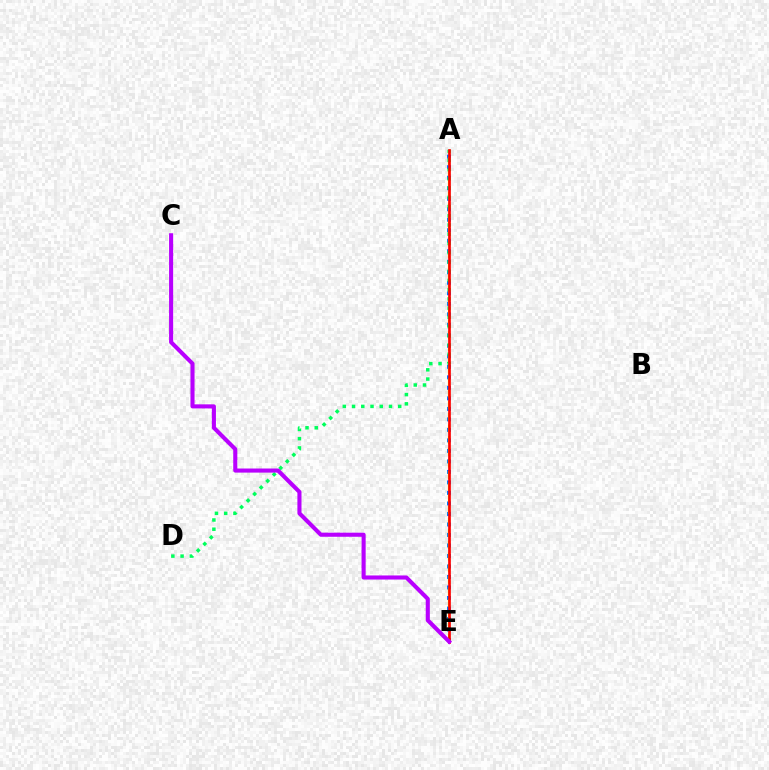{('A', 'E'): [{'color': '#0074ff', 'line_style': 'dotted', 'thickness': 2.85}, {'color': '#d1ff00', 'line_style': 'dashed', 'thickness': 1.58}, {'color': '#ff0000', 'line_style': 'solid', 'thickness': 1.92}], ('A', 'D'): [{'color': '#00ff5c', 'line_style': 'dotted', 'thickness': 2.51}], ('C', 'E'): [{'color': '#b900ff', 'line_style': 'solid', 'thickness': 2.94}]}